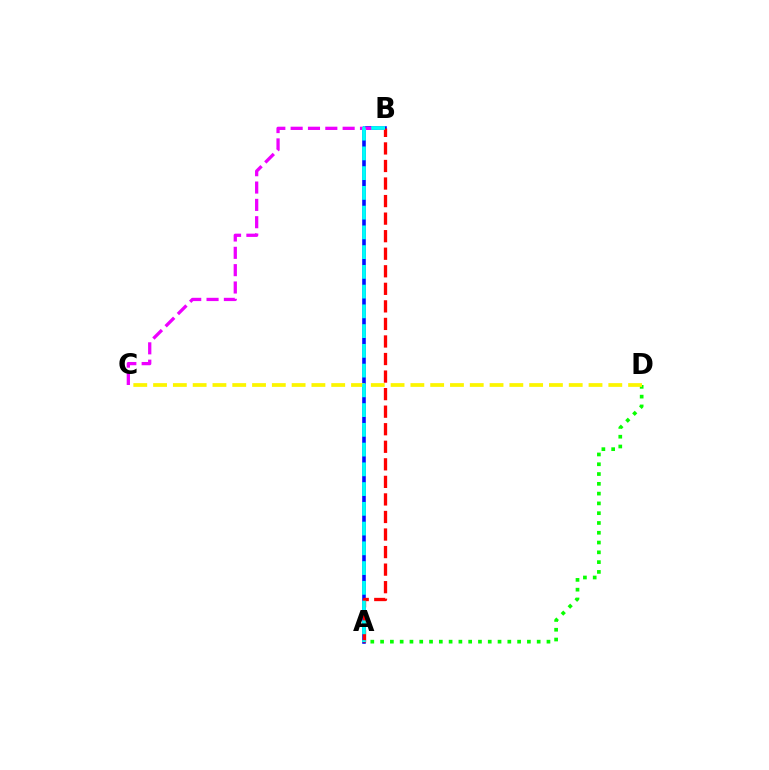{('A', 'D'): [{'color': '#08ff00', 'line_style': 'dotted', 'thickness': 2.66}], ('A', 'B'): [{'color': '#0010ff', 'line_style': 'solid', 'thickness': 2.59}, {'color': '#ff0000', 'line_style': 'dashed', 'thickness': 2.38}, {'color': '#00fff6', 'line_style': 'dashed', 'thickness': 2.68}], ('B', 'C'): [{'color': '#ee00ff', 'line_style': 'dashed', 'thickness': 2.35}], ('C', 'D'): [{'color': '#fcf500', 'line_style': 'dashed', 'thickness': 2.69}]}